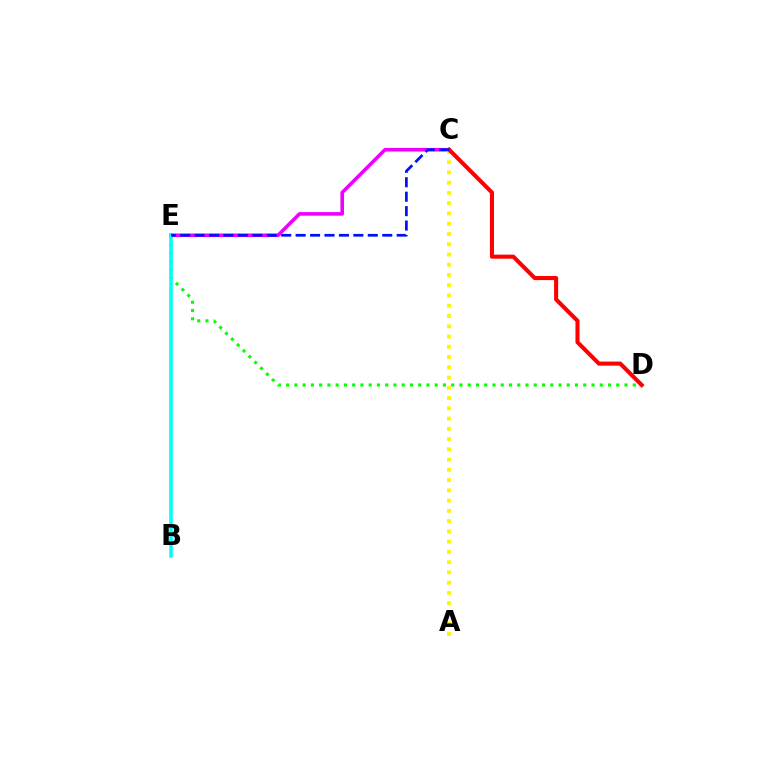{('C', 'E'): [{'color': '#ee00ff', 'line_style': 'solid', 'thickness': 2.58}, {'color': '#0010ff', 'line_style': 'dashed', 'thickness': 1.96}], ('D', 'E'): [{'color': '#08ff00', 'line_style': 'dotted', 'thickness': 2.24}], ('A', 'C'): [{'color': '#fcf500', 'line_style': 'dotted', 'thickness': 2.79}], ('C', 'D'): [{'color': '#ff0000', 'line_style': 'solid', 'thickness': 2.93}], ('B', 'E'): [{'color': '#00fff6', 'line_style': 'solid', 'thickness': 2.52}]}